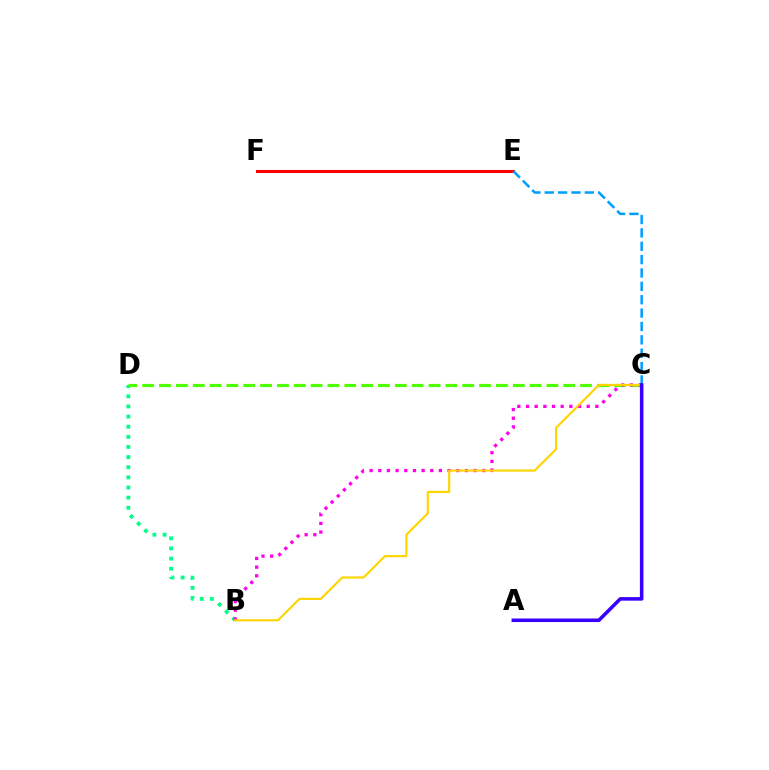{('B', 'D'): [{'color': '#00ff86', 'line_style': 'dotted', 'thickness': 2.75}], ('E', 'F'): [{'color': '#ff0000', 'line_style': 'solid', 'thickness': 2.2}], ('C', 'D'): [{'color': '#4fff00', 'line_style': 'dashed', 'thickness': 2.29}], ('B', 'C'): [{'color': '#ff00ed', 'line_style': 'dotted', 'thickness': 2.36}, {'color': '#ffd500', 'line_style': 'solid', 'thickness': 1.55}], ('C', 'E'): [{'color': '#009eff', 'line_style': 'dashed', 'thickness': 1.82}], ('A', 'C'): [{'color': '#3700ff', 'line_style': 'solid', 'thickness': 2.56}]}